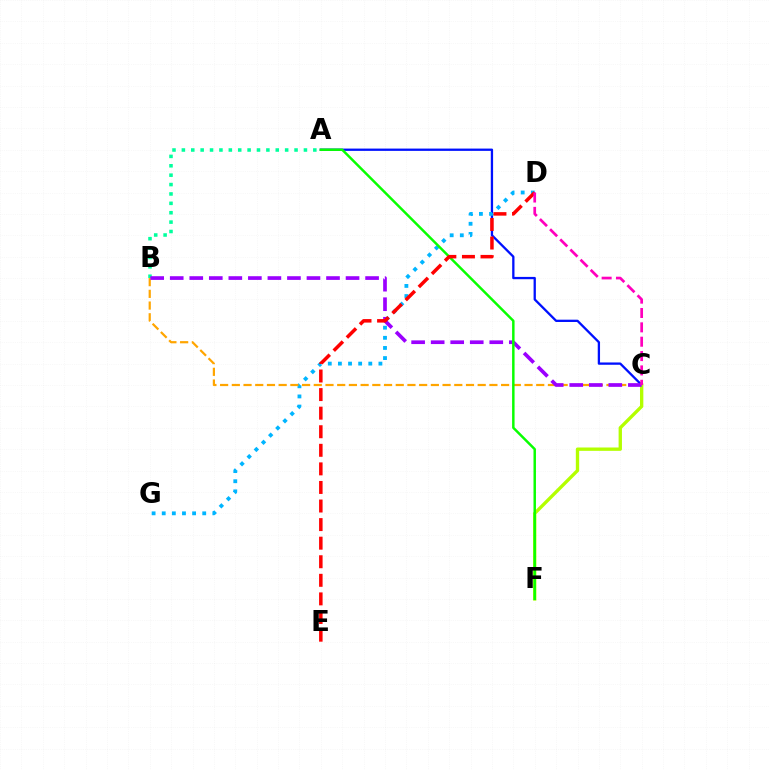{('A', 'B'): [{'color': '#00ff9d', 'line_style': 'dotted', 'thickness': 2.55}], ('A', 'C'): [{'color': '#0010ff', 'line_style': 'solid', 'thickness': 1.66}], ('C', 'F'): [{'color': '#b3ff00', 'line_style': 'solid', 'thickness': 2.41}], ('D', 'G'): [{'color': '#00b5ff', 'line_style': 'dotted', 'thickness': 2.75}], ('B', 'C'): [{'color': '#ffa500', 'line_style': 'dashed', 'thickness': 1.59}, {'color': '#9b00ff', 'line_style': 'dashed', 'thickness': 2.65}], ('A', 'F'): [{'color': '#08ff00', 'line_style': 'solid', 'thickness': 1.78}], ('D', 'E'): [{'color': '#ff0000', 'line_style': 'dashed', 'thickness': 2.52}], ('C', 'D'): [{'color': '#ff00bd', 'line_style': 'dashed', 'thickness': 1.95}]}